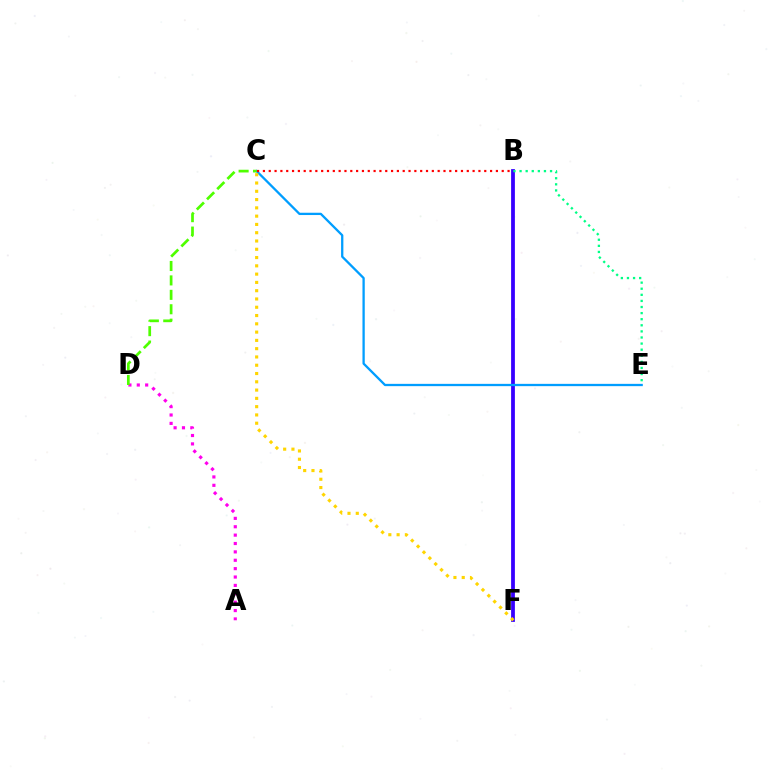{('B', 'F'): [{'color': '#3700ff', 'line_style': 'solid', 'thickness': 2.72}], ('A', 'D'): [{'color': '#ff00ed', 'line_style': 'dotted', 'thickness': 2.28}], ('C', 'E'): [{'color': '#009eff', 'line_style': 'solid', 'thickness': 1.65}], ('C', 'D'): [{'color': '#4fff00', 'line_style': 'dashed', 'thickness': 1.96}], ('B', 'E'): [{'color': '#00ff86', 'line_style': 'dotted', 'thickness': 1.66}], ('C', 'F'): [{'color': '#ffd500', 'line_style': 'dotted', 'thickness': 2.25}], ('B', 'C'): [{'color': '#ff0000', 'line_style': 'dotted', 'thickness': 1.58}]}